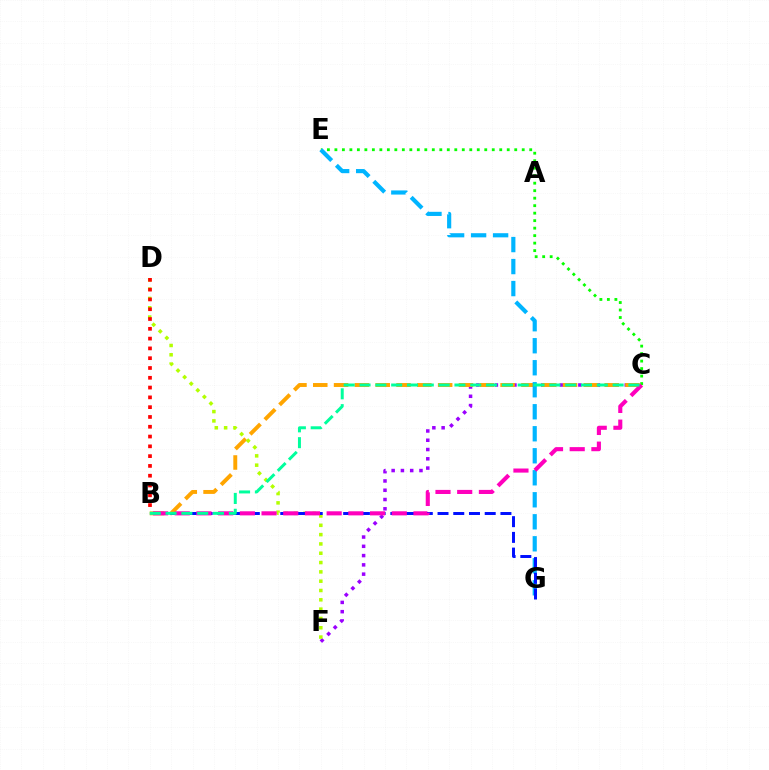{('C', 'F'): [{'color': '#9b00ff', 'line_style': 'dotted', 'thickness': 2.52}], ('C', 'E'): [{'color': '#08ff00', 'line_style': 'dotted', 'thickness': 2.04}], ('B', 'C'): [{'color': '#ffa500', 'line_style': 'dashed', 'thickness': 2.83}, {'color': '#ff00bd', 'line_style': 'dashed', 'thickness': 2.95}, {'color': '#00ff9d', 'line_style': 'dashed', 'thickness': 2.15}], ('D', 'F'): [{'color': '#b3ff00', 'line_style': 'dotted', 'thickness': 2.53}], ('E', 'G'): [{'color': '#00b5ff', 'line_style': 'dashed', 'thickness': 2.99}], ('B', 'G'): [{'color': '#0010ff', 'line_style': 'dashed', 'thickness': 2.14}], ('B', 'D'): [{'color': '#ff0000', 'line_style': 'dotted', 'thickness': 2.66}]}